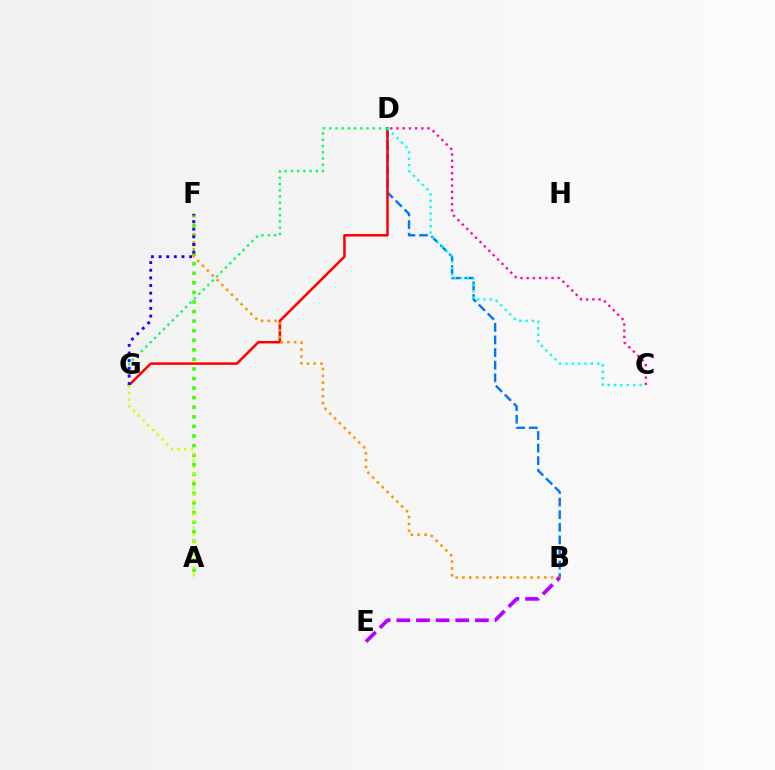{('B', 'D'): [{'color': '#0074ff', 'line_style': 'dashed', 'thickness': 1.71}], ('D', 'G'): [{'color': '#ff0000', 'line_style': 'solid', 'thickness': 1.79}, {'color': '#00ff5c', 'line_style': 'dotted', 'thickness': 1.69}], ('A', 'F'): [{'color': '#3dff00', 'line_style': 'dotted', 'thickness': 2.6}], ('C', 'D'): [{'color': '#ff00ac', 'line_style': 'dotted', 'thickness': 1.69}, {'color': '#00fff6', 'line_style': 'dotted', 'thickness': 1.73}], ('B', 'F'): [{'color': '#ff9400', 'line_style': 'dotted', 'thickness': 1.85}], ('B', 'E'): [{'color': '#b900ff', 'line_style': 'dashed', 'thickness': 2.67}], ('F', 'G'): [{'color': '#2500ff', 'line_style': 'dotted', 'thickness': 2.08}], ('A', 'G'): [{'color': '#d1ff00', 'line_style': 'dotted', 'thickness': 1.82}]}